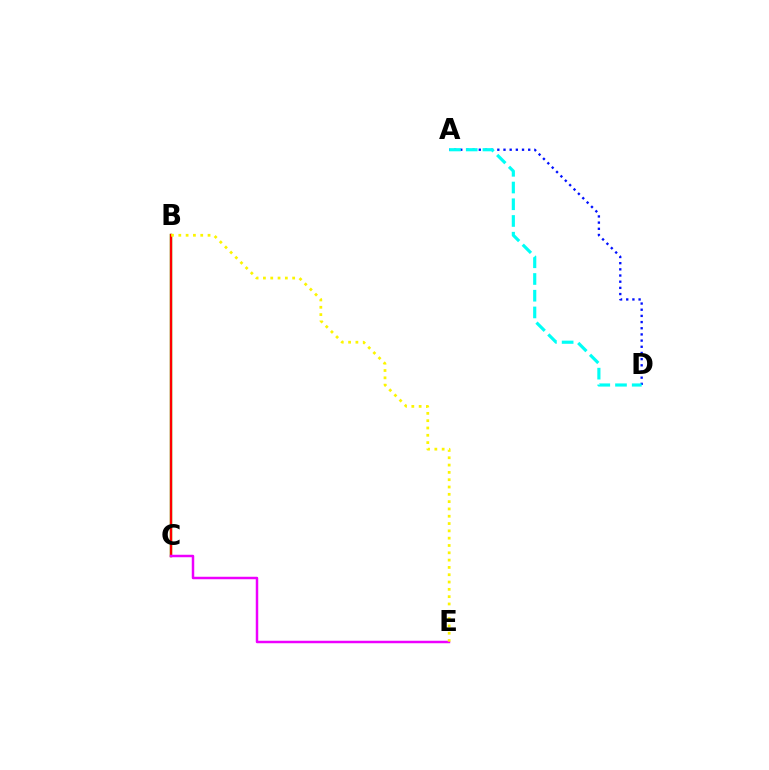{('B', 'C'): [{'color': '#08ff00', 'line_style': 'solid', 'thickness': 1.69}, {'color': '#ff0000', 'line_style': 'solid', 'thickness': 1.71}], ('A', 'D'): [{'color': '#0010ff', 'line_style': 'dotted', 'thickness': 1.68}, {'color': '#00fff6', 'line_style': 'dashed', 'thickness': 2.27}], ('C', 'E'): [{'color': '#ee00ff', 'line_style': 'solid', 'thickness': 1.78}], ('B', 'E'): [{'color': '#fcf500', 'line_style': 'dotted', 'thickness': 1.99}]}